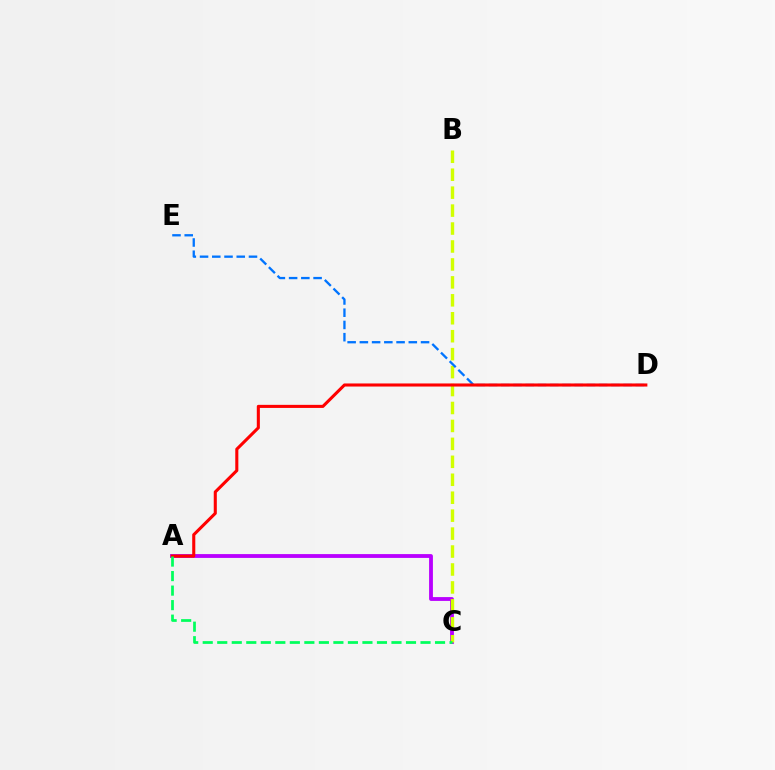{('A', 'C'): [{'color': '#b900ff', 'line_style': 'solid', 'thickness': 2.75}, {'color': '#00ff5c', 'line_style': 'dashed', 'thickness': 1.97}], ('B', 'C'): [{'color': '#d1ff00', 'line_style': 'dashed', 'thickness': 2.44}], ('D', 'E'): [{'color': '#0074ff', 'line_style': 'dashed', 'thickness': 1.66}], ('A', 'D'): [{'color': '#ff0000', 'line_style': 'solid', 'thickness': 2.21}]}